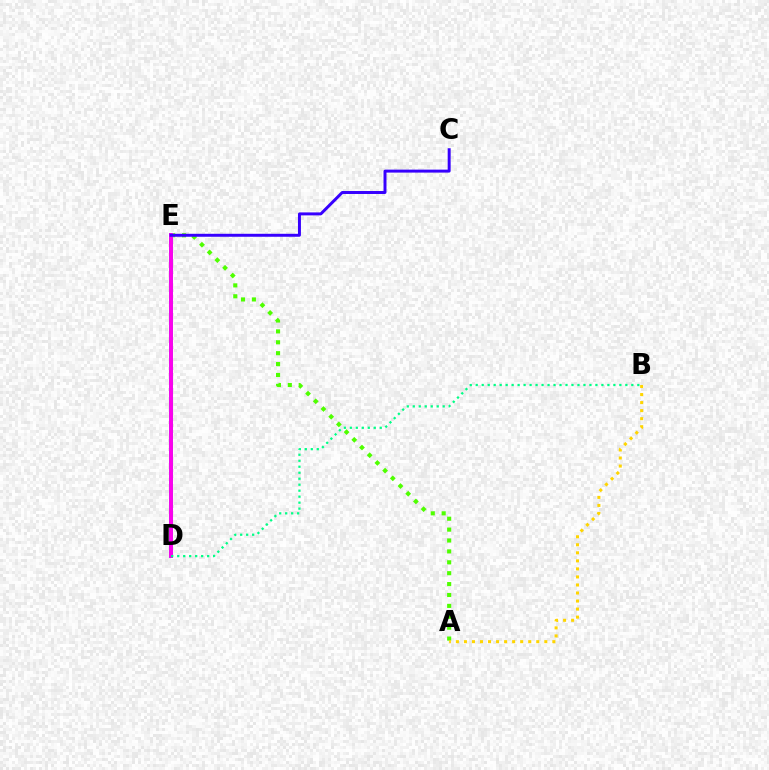{('D', 'E'): [{'color': '#ff0000', 'line_style': 'dotted', 'thickness': 2.91}, {'color': '#009eff', 'line_style': 'solid', 'thickness': 2.87}, {'color': '#ff00ed', 'line_style': 'solid', 'thickness': 2.78}], ('A', 'E'): [{'color': '#4fff00', 'line_style': 'dotted', 'thickness': 2.96}], ('A', 'B'): [{'color': '#ffd500', 'line_style': 'dotted', 'thickness': 2.18}], ('B', 'D'): [{'color': '#00ff86', 'line_style': 'dotted', 'thickness': 1.63}], ('C', 'E'): [{'color': '#3700ff', 'line_style': 'solid', 'thickness': 2.14}]}